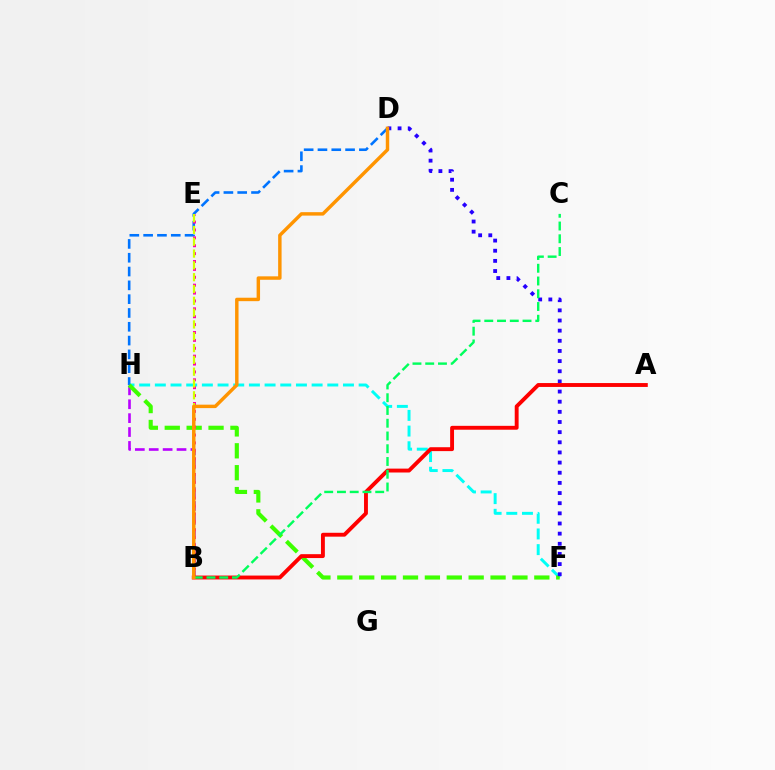{('F', 'H'): [{'color': '#00fff6', 'line_style': 'dashed', 'thickness': 2.13}, {'color': '#3dff00', 'line_style': 'dashed', 'thickness': 2.97}], ('B', 'H'): [{'color': '#b900ff', 'line_style': 'dashed', 'thickness': 1.89}], ('D', 'H'): [{'color': '#0074ff', 'line_style': 'dashed', 'thickness': 1.88}], ('B', 'E'): [{'color': '#ff00ac', 'line_style': 'dotted', 'thickness': 2.14}, {'color': '#d1ff00', 'line_style': 'dashed', 'thickness': 1.6}], ('D', 'F'): [{'color': '#2500ff', 'line_style': 'dotted', 'thickness': 2.76}], ('A', 'B'): [{'color': '#ff0000', 'line_style': 'solid', 'thickness': 2.8}], ('B', 'C'): [{'color': '#00ff5c', 'line_style': 'dashed', 'thickness': 1.73}], ('B', 'D'): [{'color': '#ff9400', 'line_style': 'solid', 'thickness': 2.48}]}